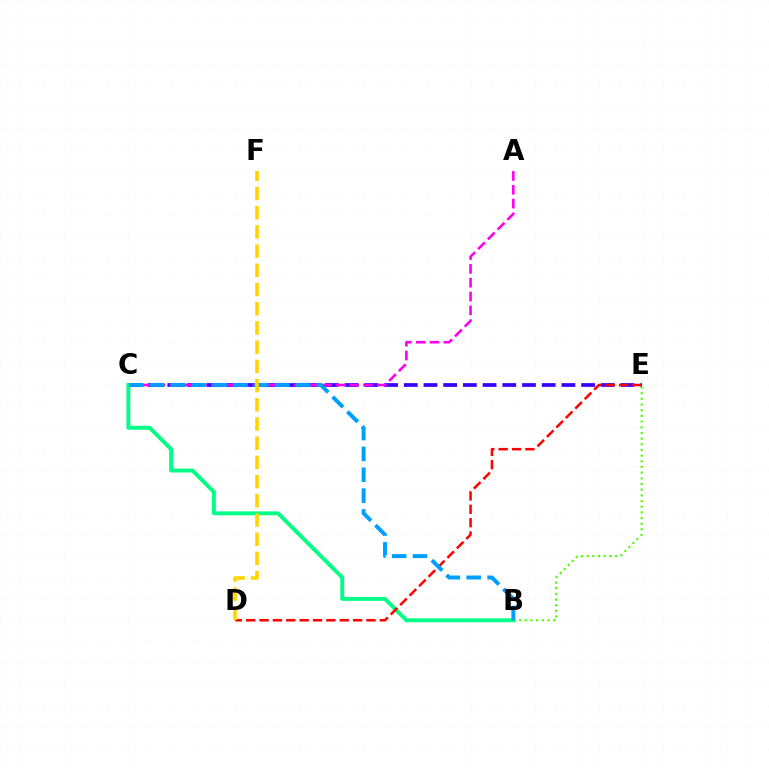{('C', 'E'): [{'color': '#3700ff', 'line_style': 'dashed', 'thickness': 2.68}], ('A', 'C'): [{'color': '#ff00ed', 'line_style': 'dashed', 'thickness': 1.88}], ('B', 'C'): [{'color': '#00ff86', 'line_style': 'solid', 'thickness': 2.81}, {'color': '#009eff', 'line_style': 'dashed', 'thickness': 2.83}], ('D', 'E'): [{'color': '#ff0000', 'line_style': 'dashed', 'thickness': 1.82}], ('B', 'E'): [{'color': '#4fff00', 'line_style': 'dotted', 'thickness': 1.54}], ('D', 'F'): [{'color': '#ffd500', 'line_style': 'dashed', 'thickness': 2.61}]}